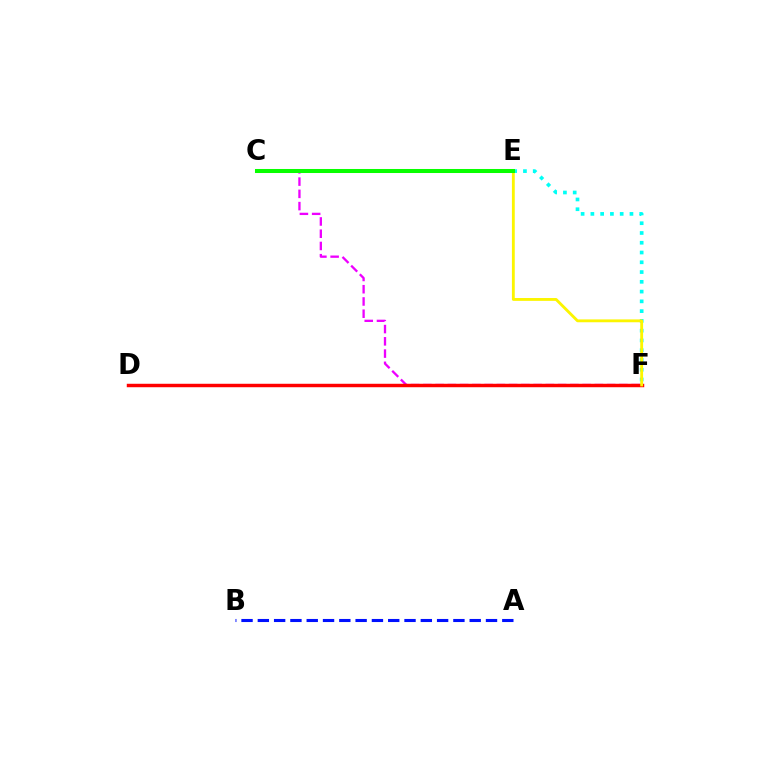{('C', 'F'): [{'color': '#ee00ff', 'line_style': 'dashed', 'thickness': 1.66}], ('D', 'F'): [{'color': '#ff0000', 'line_style': 'solid', 'thickness': 2.49}], ('E', 'F'): [{'color': '#00fff6', 'line_style': 'dotted', 'thickness': 2.65}, {'color': '#fcf500', 'line_style': 'solid', 'thickness': 2.05}], ('C', 'E'): [{'color': '#08ff00', 'line_style': 'solid', 'thickness': 2.9}], ('A', 'B'): [{'color': '#0010ff', 'line_style': 'dashed', 'thickness': 2.21}]}